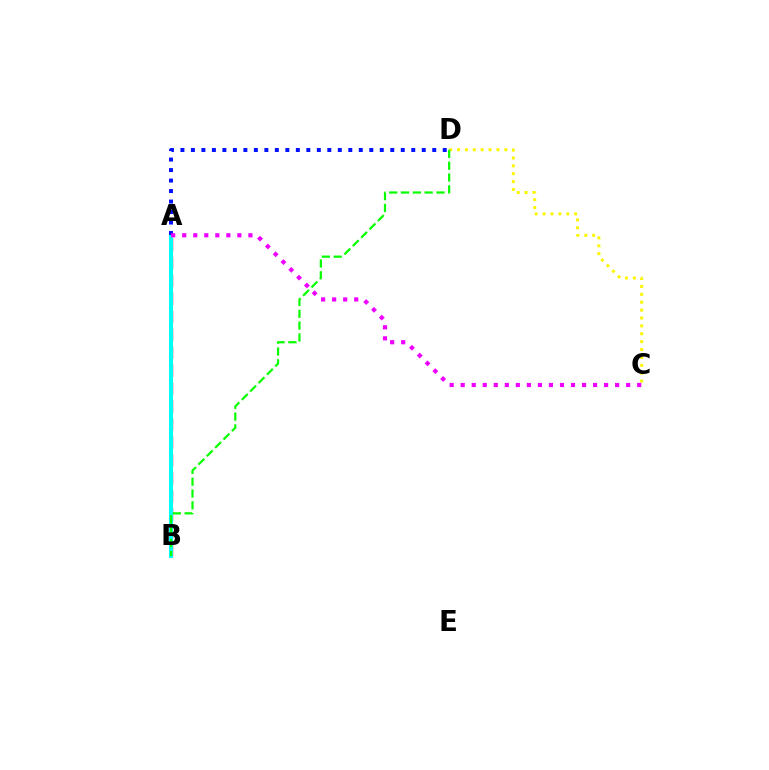{('A', 'B'): [{'color': '#ff0000', 'line_style': 'dashed', 'thickness': 2.44}, {'color': '#00fff6', 'line_style': 'solid', 'thickness': 2.89}], ('C', 'D'): [{'color': '#fcf500', 'line_style': 'dotted', 'thickness': 2.14}], ('A', 'D'): [{'color': '#0010ff', 'line_style': 'dotted', 'thickness': 2.85}], ('B', 'D'): [{'color': '#08ff00', 'line_style': 'dashed', 'thickness': 1.61}], ('A', 'C'): [{'color': '#ee00ff', 'line_style': 'dotted', 'thickness': 3.0}]}